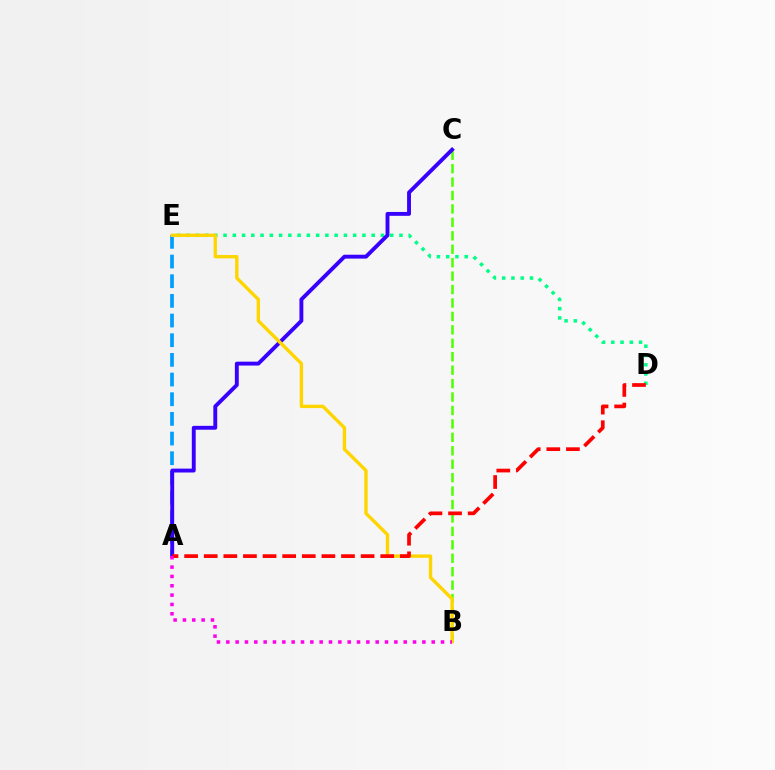{('A', 'E'): [{'color': '#009eff', 'line_style': 'dashed', 'thickness': 2.67}], ('B', 'C'): [{'color': '#4fff00', 'line_style': 'dashed', 'thickness': 1.83}], ('D', 'E'): [{'color': '#00ff86', 'line_style': 'dotted', 'thickness': 2.52}], ('A', 'C'): [{'color': '#3700ff', 'line_style': 'solid', 'thickness': 2.8}], ('B', 'E'): [{'color': '#ffd500', 'line_style': 'solid', 'thickness': 2.42}], ('A', 'D'): [{'color': '#ff0000', 'line_style': 'dashed', 'thickness': 2.66}], ('A', 'B'): [{'color': '#ff00ed', 'line_style': 'dotted', 'thickness': 2.54}]}